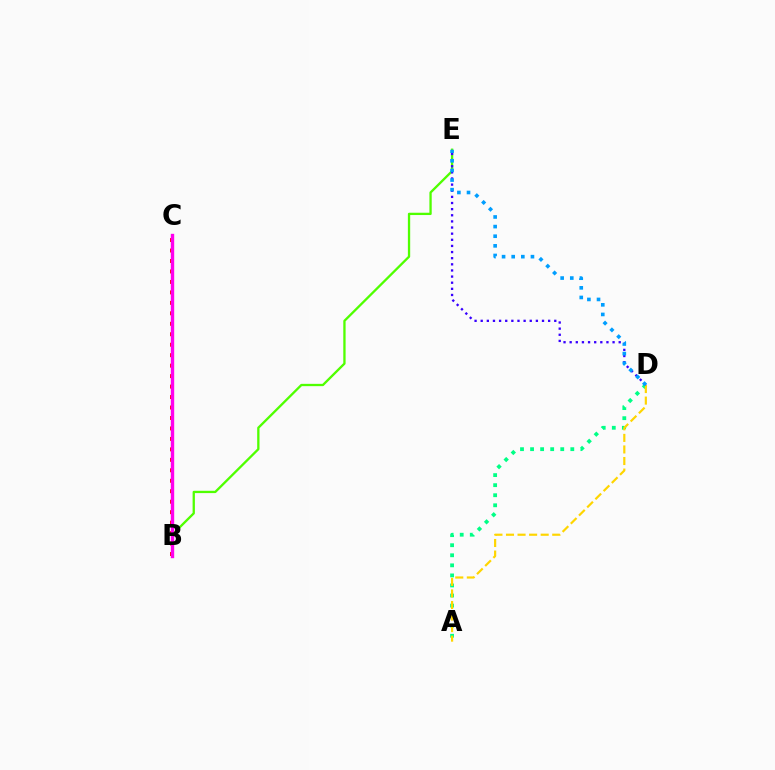{('B', 'E'): [{'color': '#4fff00', 'line_style': 'solid', 'thickness': 1.66}], ('B', 'C'): [{'color': '#ff0000', 'line_style': 'dotted', 'thickness': 2.84}, {'color': '#ff00ed', 'line_style': 'solid', 'thickness': 2.43}], ('A', 'D'): [{'color': '#00ff86', 'line_style': 'dotted', 'thickness': 2.73}, {'color': '#ffd500', 'line_style': 'dashed', 'thickness': 1.57}], ('D', 'E'): [{'color': '#3700ff', 'line_style': 'dotted', 'thickness': 1.67}, {'color': '#009eff', 'line_style': 'dotted', 'thickness': 2.62}]}